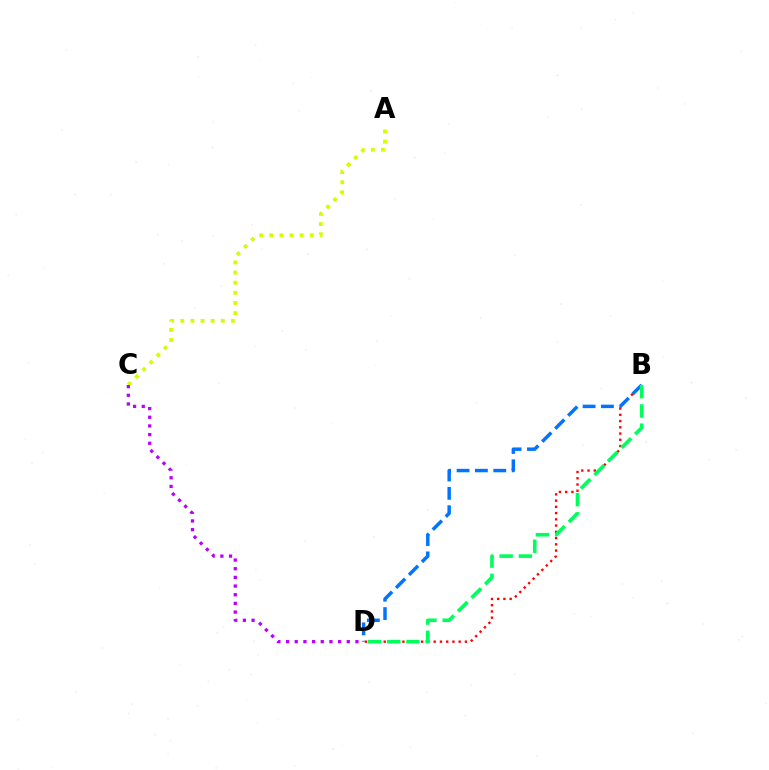{('B', 'D'): [{'color': '#ff0000', 'line_style': 'dotted', 'thickness': 1.7}, {'color': '#0074ff', 'line_style': 'dashed', 'thickness': 2.49}, {'color': '#00ff5c', 'line_style': 'dashed', 'thickness': 2.61}], ('A', 'C'): [{'color': '#d1ff00', 'line_style': 'dotted', 'thickness': 2.75}], ('C', 'D'): [{'color': '#b900ff', 'line_style': 'dotted', 'thickness': 2.36}]}